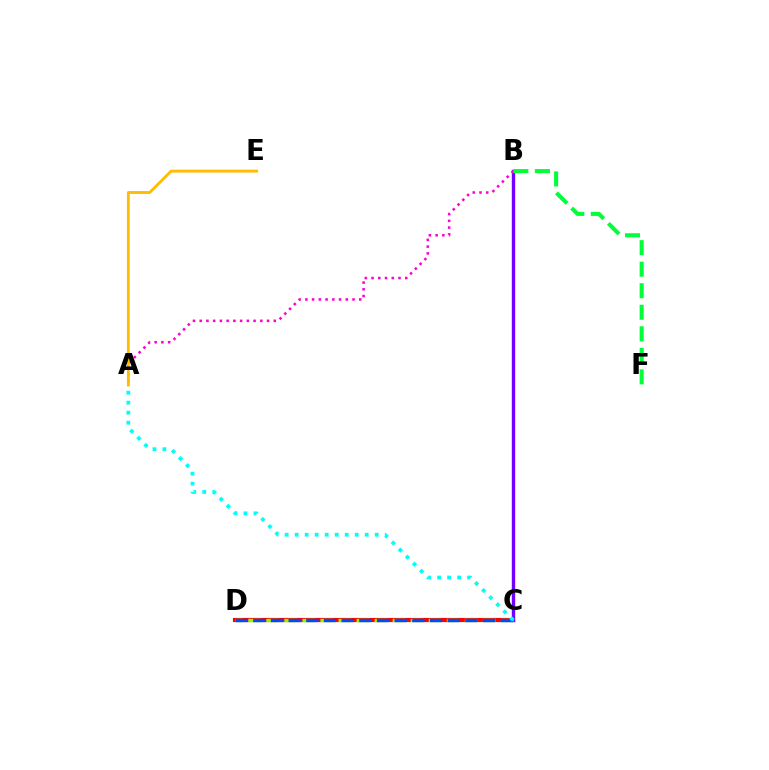{('C', 'D'): [{'color': '#ff0000', 'line_style': 'solid', 'thickness': 3.0}, {'color': '#84ff00', 'line_style': 'dashed', 'thickness': 2.45}, {'color': '#004bff', 'line_style': 'dashed', 'thickness': 2.4}], ('B', 'C'): [{'color': '#7200ff', 'line_style': 'solid', 'thickness': 2.43}], ('A', 'B'): [{'color': '#ff00cf', 'line_style': 'dotted', 'thickness': 1.83}], ('A', 'E'): [{'color': '#ffbd00', 'line_style': 'solid', 'thickness': 2.06}], ('A', 'C'): [{'color': '#00fff6', 'line_style': 'dotted', 'thickness': 2.72}], ('B', 'F'): [{'color': '#00ff39', 'line_style': 'dashed', 'thickness': 2.93}]}